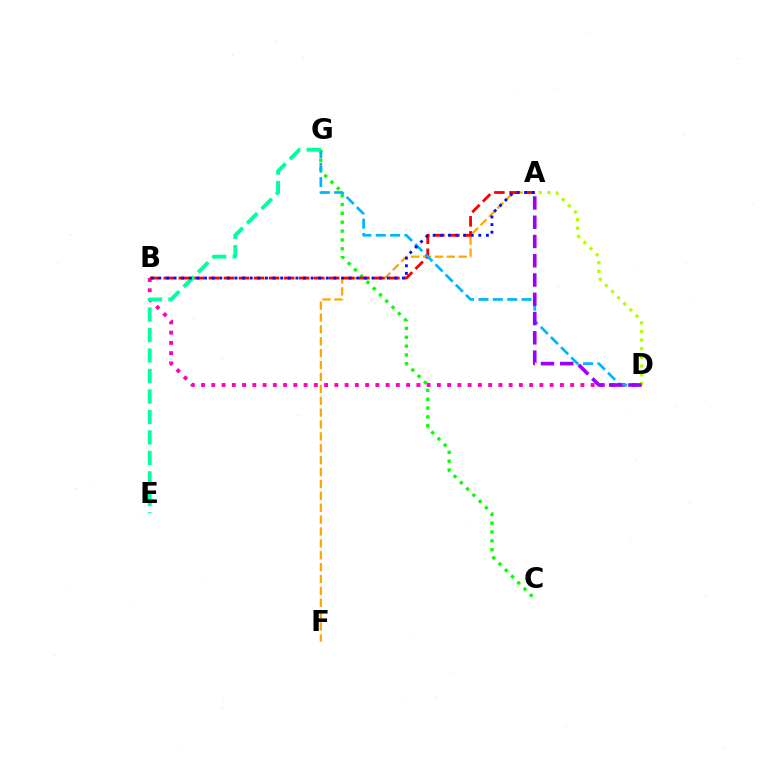{('A', 'F'): [{'color': '#ffa500', 'line_style': 'dashed', 'thickness': 1.61}], ('C', 'G'): [{'color': '#08ff00', 'line_style': 'dotted', 'thickness': 2.41}], ('B', 'D'): [{'color': '#ff00bd', 'line_style': 'dotted', 'thickness': 2.79}], ('A', 'B'): [{'color': '#ff0000', 'line_style': 'dashed', 'thickness': 2.04}, {'color': '#0010ff', 'line_style': 'dotted', 'thickness': 2.07}], ('D', 'G'): [{'color': '#00b5ff', 'line_style': 'dashed', 'thickness': 1.95}], ('A', 'D'): [{'color': '#b3ff00', 'line_style': 'dotted', 'thickness': 2.35}, {'color': '#9b00ff', 'line_style': 'dashed', 'thickness': 2.62}], ('E', 'G'): [{'color': '#00ff9d', 'line_style': 'dashed', 'thickness': 2.78}]}